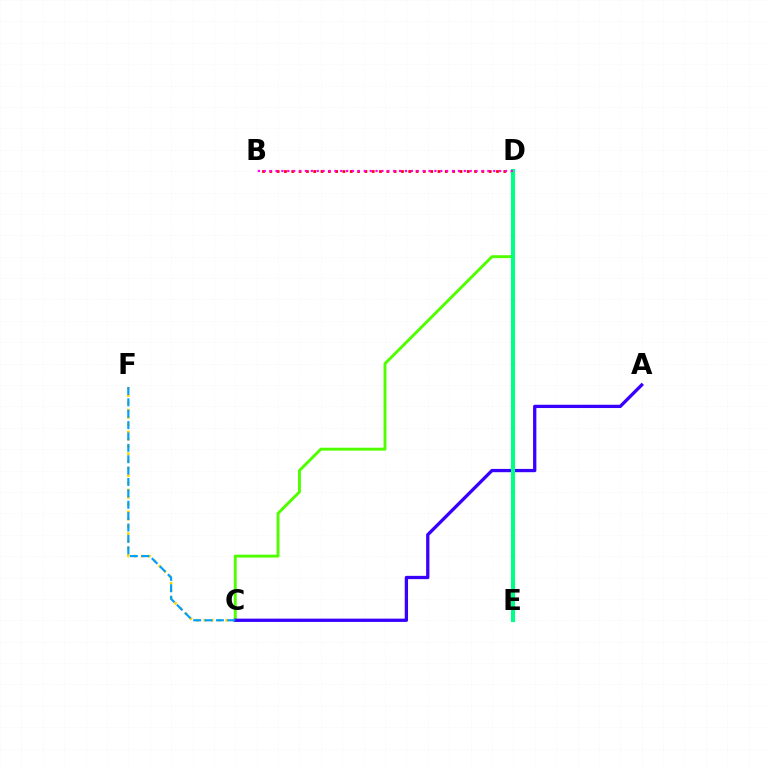{('C', 'F'): [{'color': '#ffd500', 'line_style': 'dotted', 'thickness': 1.97}, {'color': '#009eff', 'line_style': 'dashed', 'thickness': 1.55}], ('B', 'D'): [{'color': '#ff0000', 'line_style': 'dotted', 'thickness': 1.99}, {'color': '#ff00ed', 'line_style': 'dotted', 'thickness': 1.6}], ('C', 'D'): [{'color': '#4fff00', 'line_style': 'solid', 'thickness': 2.1}], ('A', 'C'): [{'color': '#3700ff', 'line_style': 'solid', 'thickness': 2.37}], ('D', 'E'): [{'color': '#00ff86', 'line_style': 'solid', 'thickness': 2.95}]}